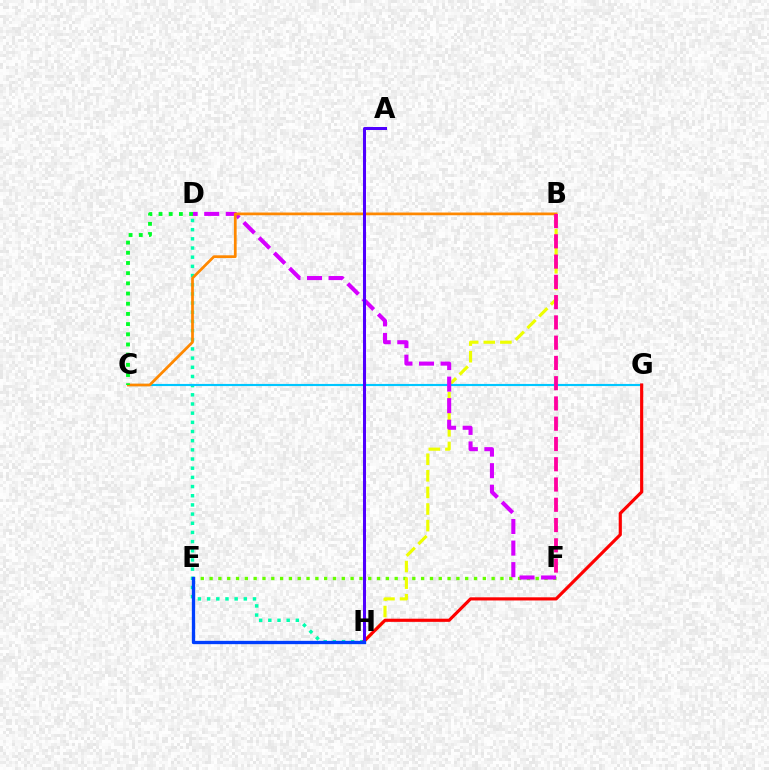{('E', 'F'): [{'color': '#66ff00', 'line_style': 'dotted', 'thickness': 2.39}], ('B', 'H'): [{'color': '#eeff00', 'line_style': 'dashed', 'thickness': 2.25}], ('D', 'H'): [{'color': '#00ffaf', 'line_style': 'dotted', 'thickness': 2.49}], ('C', 'G'): [{'color': '#00c7ff', 'line_style': 'solid', 'thickness': 1.54}], ('D', 'F'): [{'color': '#d600ff', 'line_style': 'dashed', 'thickness': 2.93}], ('G', 'H'): [{'color': '#ff0000', 'line_style': 'solid', 'thickness': 2.27}], ('B', 'C'): [{'color': '#ff8800', 'line_style': 'solid', 'thickness': 1.97}], ('A', 'H'): [{'color': '#4f00ff', 'line_style': 'solid', 'thickness': 2.18}], ('B', 'F'): [{'color': '#ff00a0', 'line_style': 'dashed', 'thickness': 2.75}], ('E', 'H'): [{'color': '#003fff', 'line_style': 'solid', 'thickness': 2.38}], ('C', 'D'): [{'color': '#00ff27', 'line_style': 'dotted', 'thickness': 2.77}]}